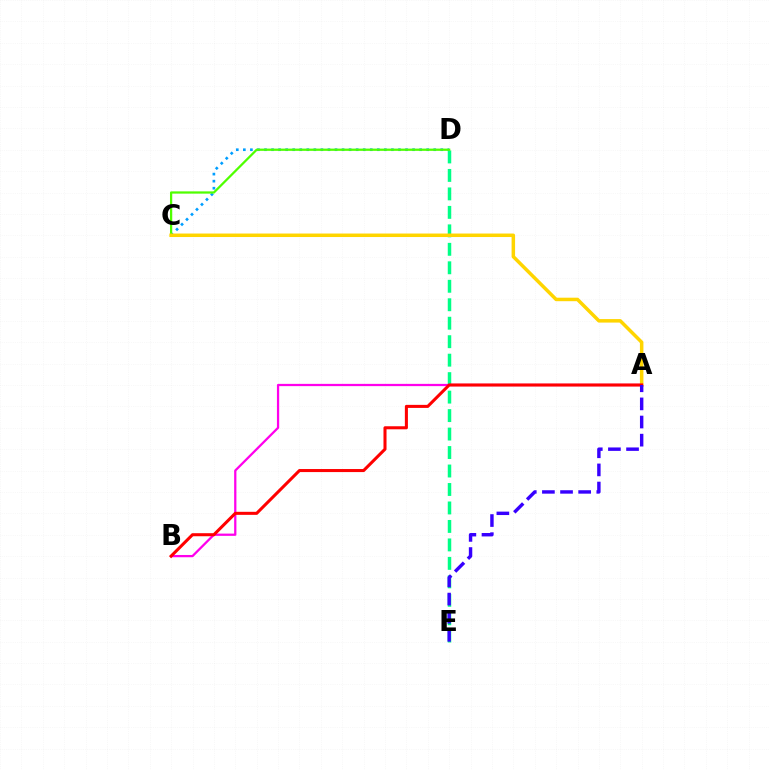{('C', 'D'): [{'color': '#009eff', 'line_style': 'dotted', 'thickness': 1.92}, {'color': '#4fff00', 'line_style': 'solid', 'thickness': 1.62}], ('D', 'E'): [{'color': '#00ff86', 'line_style': 'dashed', 'thickness': 2.51}], ('A', 'C'): [{'color': '#ffd500', 'line_style': 'solid', 'thickness': 2.52}], ('A', 'B'): [{'color': '#ff00ed', 'line_style': 'solid', 'thickness': 1.63}, {'color': '#ff0000', 'line_style': 'solid', 'thickness': 2.19}], ('A', 'E'): [{'color': '#3700ff', 'line_style': 'dashed', 'thickness': 2.46}]}